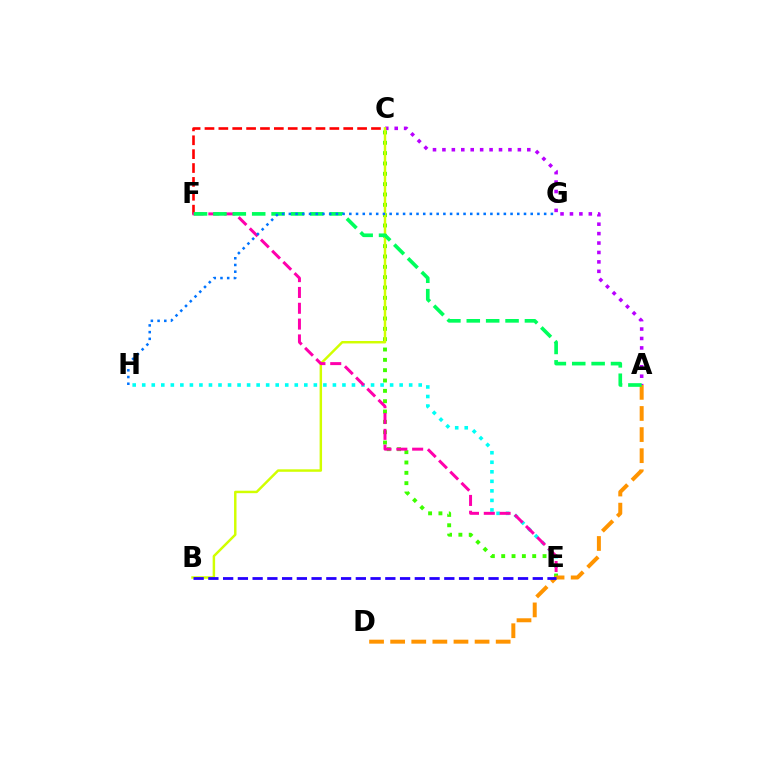{('C', 'F'): [{'color': '#ff0000', 'line_style': 'dashed', 'thickness': 1.88}], ('E', 'H'): [{'color': '#00fff6', 'line_style': 'dotted', 'thickness': 2.59}], ('A', 'C'): [{'color': '#b900ff', 'line_style': 'dotted', 'thickness': 2.56}], ('C', 'E'): [{'color': '#3dff00', 'line_style': 'dotted', 'thickness': 2.81}], ('B', 'C'): [{'color': '#d1ff00', 'line_style': 'solid', 'thickness': 1.77}], ('E', 'F'): [{'color': '#ff00ac', 'line_style': 'dashed', 'thickness': 2.15}], ('A', 'D'): [{'color': '#ff9400', 'line_style': 'dashed', 'thickness': 2.87}], ('B', 'E'): [{'color': '#2500ff', 'line_style': 'dashed', 'thickness': 2.0}], ('A', 'F'): [{'color': '#00ff5c', 'line_style': 'dashed', 'thickness': 2.63}], ('G', 'H'): [{'color': '#0074ff', 'line_style': 'dotted', 'thickness': 1.83}]}